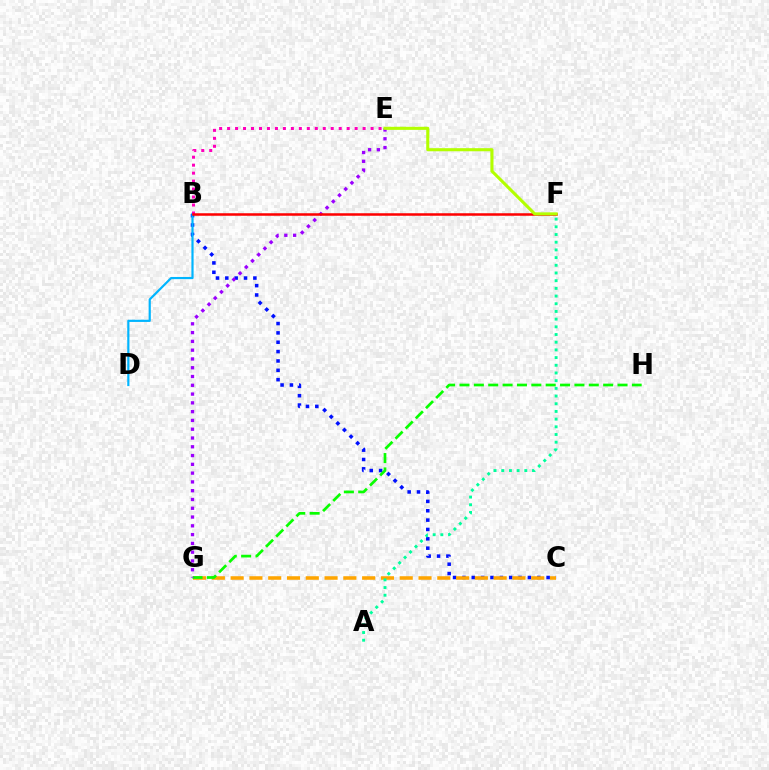{('B', 'C'): [{'color': '#0010ff', 'line_style': 'dotted', 'thickness': 2.54}], ('C', 'G'): [{'color': '#ffa500', 'line_style': 'dashed', 'thickness': 2.55}], ('A', 'F'): [{'color': '#00ff9d', 'line_style': 'dotted', 'thickness': 2.09}], ('B', 'D'): [{'color': '#00b5ff', 'line_style': 'solid', 'thickness': 1.58}], ('G', 'H'): [{'color': '#08ff00', 'line_style': 'dashed', 'thickness': 1.95}], ('B', 'E'): [{'color': '#ff00bd', 'line_style': 'dotted', 'thickness': 2.17}], ('E', 'G'): [{'color': '#9b00ff', 'line_style': 'dotted', 'thickness': 2.39}], ('B', 'F'): [{'color': '#ff0000', 'line_style': 'solid', 'thickness': 1.81}], ('E', 'F'): [{'color': '#b3ff00', 'line_style': 'solid', 'thickness': 2.23}]}